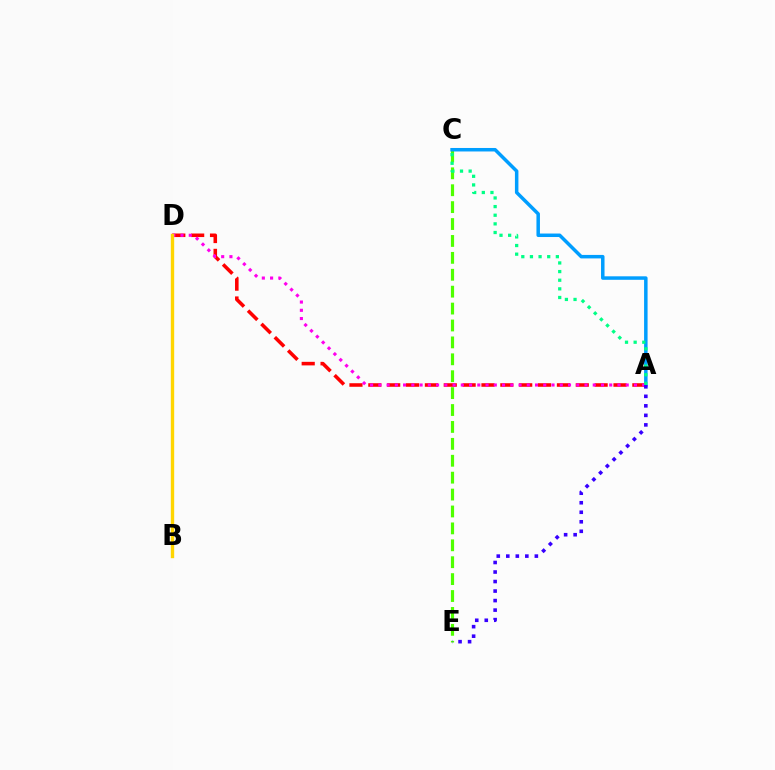{('C', 'E'): [{'color': '#4fff00', 'line_style': 'dashed', 'thickness': 2.3}], ('A', 'C'): [{'color': '#009eff', 'line_style': 'solid', 'thickness': 2.51}, {'color': '#00ff86', 'line_style': 'dotted', 'thickness': 2.35}], ('A', 'D'): [{'color': '#ff0000', 'line_style': 'dashed', 'thickness': 2.56}, {'color': '#ff00ed', 'line_style': 'dotted', 'thickness': 2.24}], ('A', 'E'): [{'color': '#3700ff', 'line_style': 'dotted', 'thickness': 2.59}], ('B', 'D'): [{'color': '#ffd500', 'line_style': 'solid', 'thickness': 2.42}]}